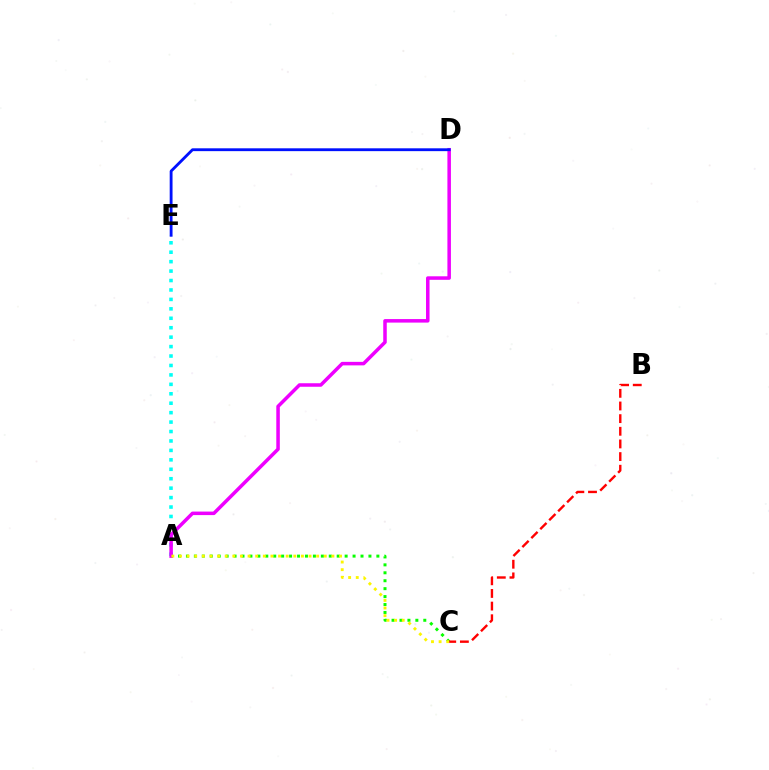{('A', 'C'): [{'color': '#08ff00', 'line_style': 'dotted', 'thickness': 2.16}, {'color': '#fcf500', 'line_style': 'dotted', 'thickness': 2.07}], ('A', 'E'): [{'color': '#00fff6', 'line_style': 'dotted', 'thickness': 2.56}], ('A', 'D'): [{'color': '#ee00ff', 'line_style': 'solid', 'thickness': 2.53}], ('D', 'E'): [{'color': '#0010ff', 'line_style': 'solid', 'thickness': 2.04}], ('B', 'C'): [{'color': '#ff0000', 'line_style': 'dashed', 'thickness': 1.72}]}